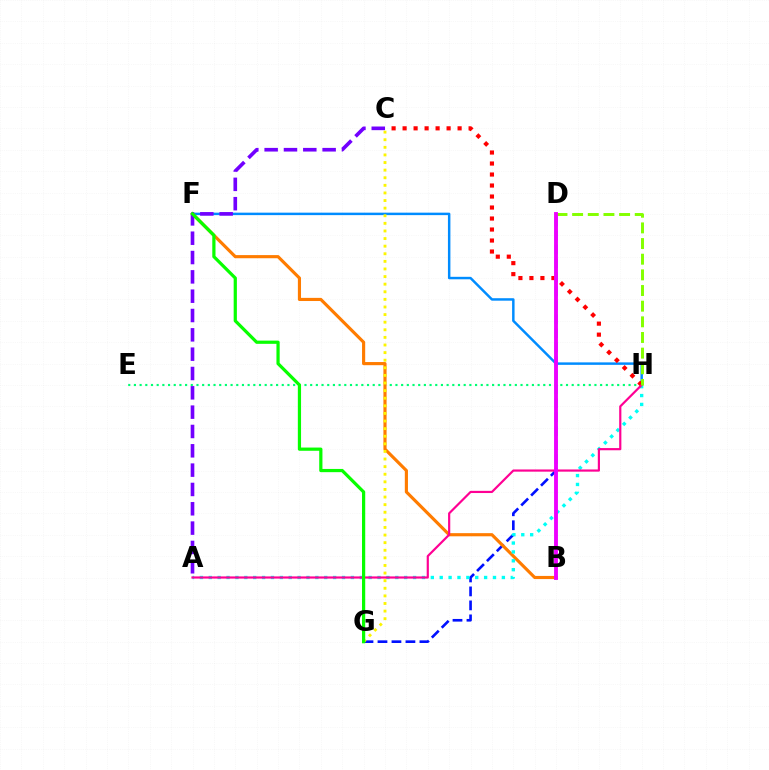{('E', 'H'): [{'color': '#00ff74', 'line_style': 'dotted', 'thickness': 1.54}], ('F', 'H'): [{'color': '#008cff', 'line_style': 'solid', 'thickness': 1.78}], ('D', 'G'): [{'color': '#0010ff', 'line_style': 'dashed', 'thickness': 1.9}], ('B', 'F'): [{'color': '#ff7c00', 'line_style': 'solid', 'thickness': 2.27}], ('A', 'H'): [{'color': '#00fff6', 'line_style': 'dotted', 'thickness': 2.41}, {'color': '#ff0094', 'line_style': 'solid', 'thickness': 1.57}], ('C', 'H'): [{'color': '#ff0000', 'line_style': 'dotted', 'thickness': 2.99}], ('A', 'C'): [{'color': '#7200ff', 'line_style': 'dashed', 'thickness': 2.63}], ('D', 'H'): [{'color': '#84ff00', 'line_style': 'dashed', 'thickness': 2.13}], ('B', 'D'): [{'color': '#ee00ff', 'line_style': 'solid', 'thickness': 2.78}], ('C', 'G'): [{'color': '#fcf500', 'line_style': 'dotted', 'thickness': 2.07}], ('F', 'G'): [{'color': '#08ff00', 'line_style': 'solid', 'thickness': 2.32}]}